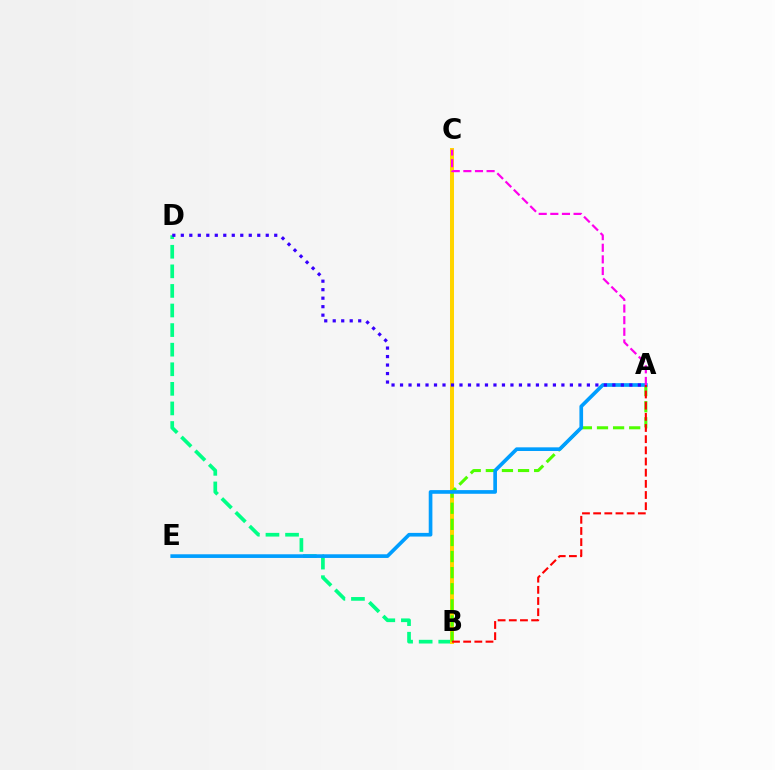{('B', 'D'): [{'color': '#00ff86', 'line_style': 'dashed', 'thickness': 2.66}], ('B', 'C'): [{'color': '#ffd500', 'line_style': 'solid', 'thickness': 2.88}], ('A', 'B'): [{'color': '#4fff00', 'line_style': 'dashed', 'thickness': 2.19}, {'color': '#ff0000', 'line_style': 'dashed', 'thickness': 1.52}], ('A', 'E'): [{'color': '#009eff', 'line_style': 'solid', 'thickness': 2.64}], ('A', 'C'): [{'color': '#ff00ed', 'line_style': 'dashed', 'thickness': 1.58}], ('A', 'D'): [{'color': '#3700ff', 'line_style': 'dotted', 'thickness': 2.31}]}